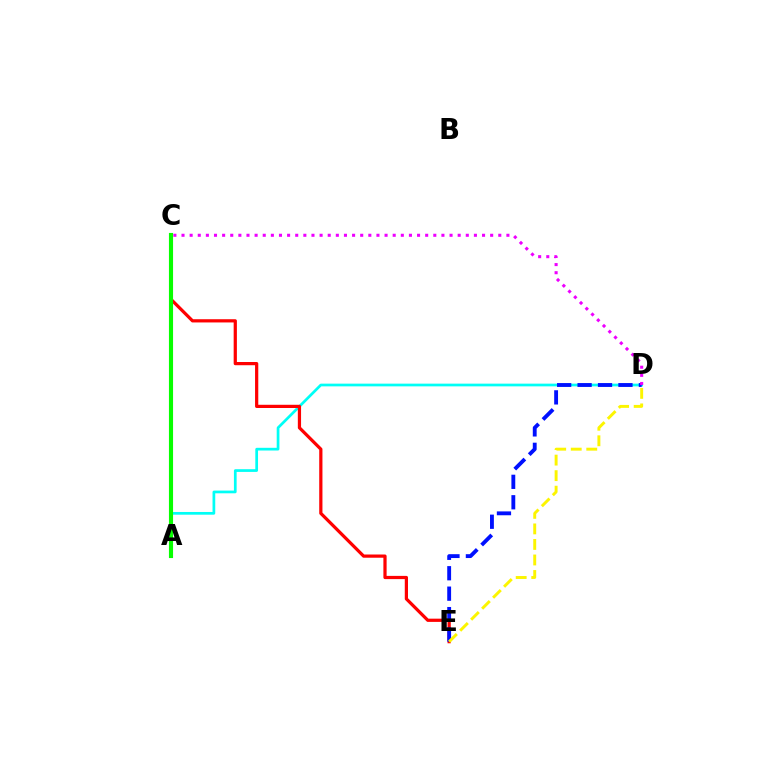{('A', 'D'): [{'color': '#00fff6', 'line_style': 'solid', 'thickness': 1.95}], ('C', 'E'): [{'color': '#ff0000', 'line_style': 'solid', 'thickness': 2.32}], ('D', 'E'): [{'color': '#0010ff', 'line_style': 'dashed', 'thickness': 2.78}, {'color': '#fcf500', 'line_style': 'dashed', 'thickness': 2.11}], ('C', 'D'): [{'color': '#ee00ff', 'line_style': 'dotted', 'thickness': 2.21}], ('A', 'C'): [{'color': '#08ff00', 'line_style': 'solid', 'thickness': 2.97}]}